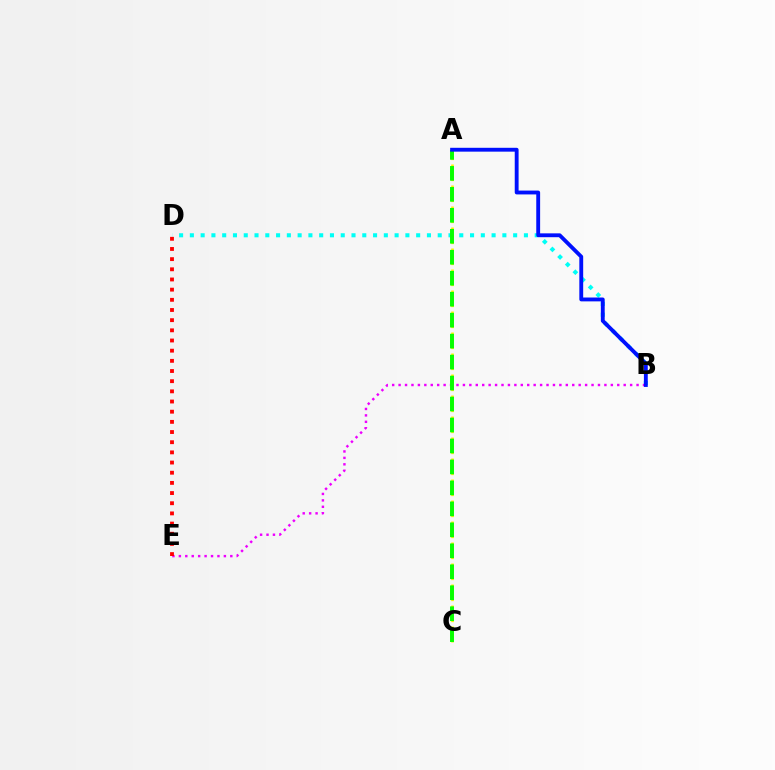{('B', 'D'): [{'color': '#00fff6', 'line_style': 'dotted', 'thickness': 2.93}], ('B', 'E'): [{'color': '#ee00ff', 'line_style': 'dotted', 'thickness': 1.75}], ('A', 'C'): [{'color': '#fcf500', 'line_style': 'dotted', 'thickness': 1.9}, {'color': '#08ff00', 'line_style': 'dashed', 'thickness': 2.85}], ('A', 'B'): [{'color': '#0010ff', 'line_style': 'solid', 'thickness': 2.78}], ('D', 'E'): [{'color': '#ff0000', 'line_style': 'dotted', 'thickness': 2.76}]}